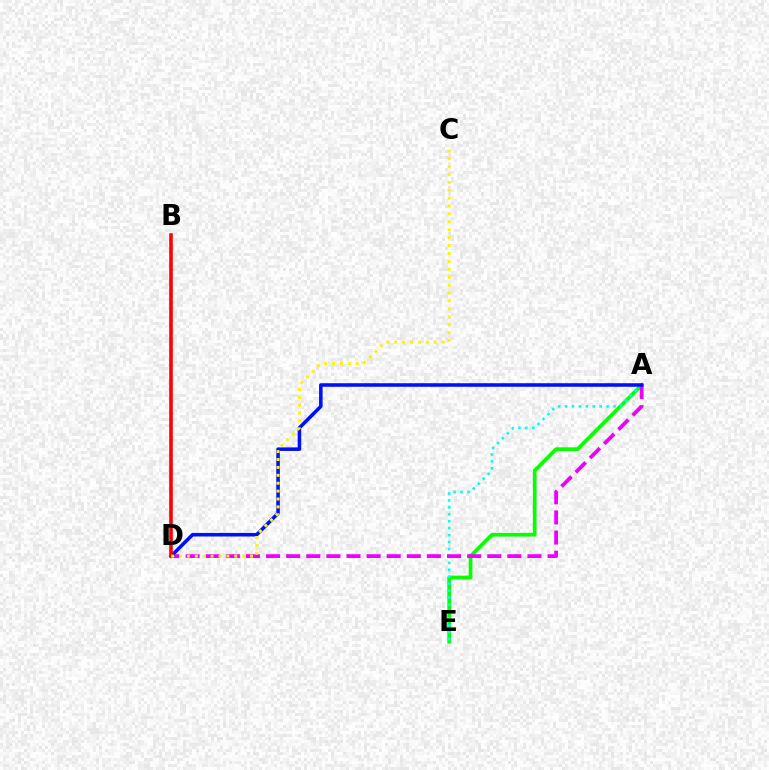{('A', 'E'): [{'color': '#08ff00', 'line_style': 'solid', 'thickness': 2.67}, {'color': '#00fff6', 'line_style': 'dotted', 'thickness': 1.88}], ('A', 'D'): [{'color': '#ee00ff', 'line_style': 'dashed', 'thickness': 2.73}, {'color': '#0010ff', 'line_style': 'solid', 'thickness': 2.57}], ('B', 'D'): [{'color': '#ff0000', 'line_style': 'solid', 'thickness': 2.59}], ('C', 'D'): [{'color': '#fcf500', 'line_style': 'dotted', 'thickness': 2.15}]}